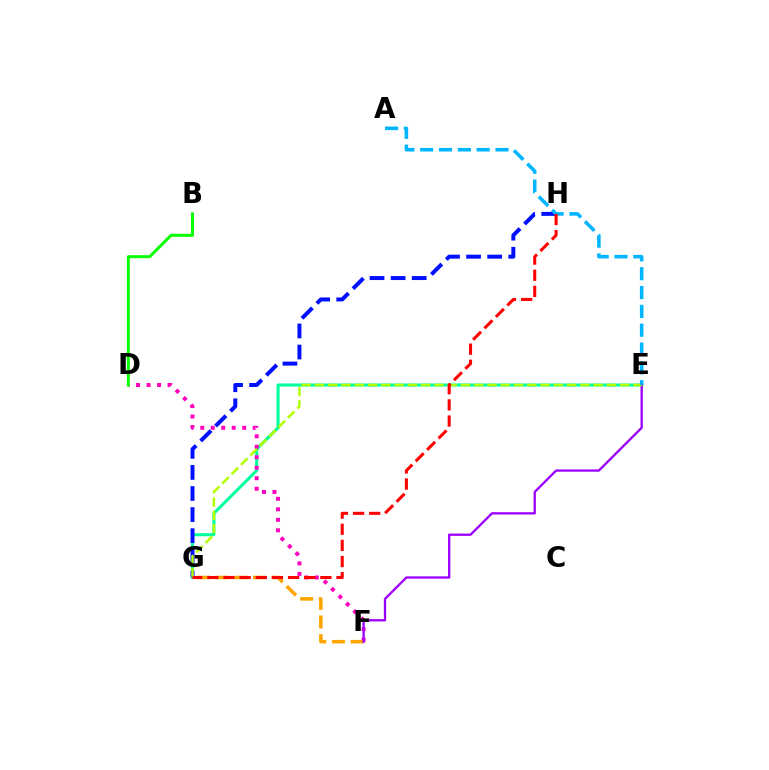{('E', 'G'): [{'color': '#00ff9d', 'line_style': 'solid', 'thickness': 2.2}, {'color': '#b3ff00', 'line_style': 'dashed', 'thickness': 1.8}], ('D', 'F'): [{'color': '#ff00bd', 'line_style': 'dotted', 'thickness': 2.85}], ('F', 'G'): [{'color': '#ffa500', 'line_style': 'dashed', 'thickness': 2.53}], ('B', 'D'): [{'color': '#08ff00', 'line_style': 'solid', 'thickness': 2.14}], ('E', 'F'): [{'color': '#9b00ff', 'line_style': 'solid', 'thickness': 1.66}], ('G', 'H'): [{'color': '#0010ff', 'line_style': 'dashed', 'thickness': 2.86}, {'color': '#ff0000', 'line_style': 'dashed', 'thickness': 2.19}], ('A', 'E'): [{'color': '#00b5ff', 'line_style': 'dashed', 'thickness': 2.56}]}